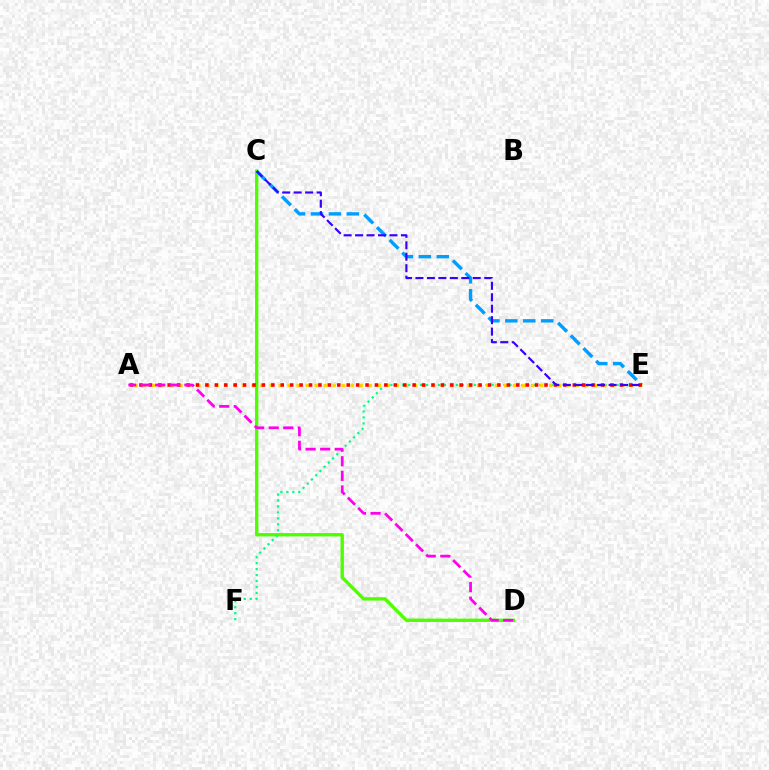{('C', 'D'): [{'color': '#4fff00', 'line_style': 'solid', 'thickness': 2.43}], ('C', 'E'): [{'color': '#009eff', 'line_style': 'dashed', 'thickness': 2.44}, {'color': '#3700ff', 'line_style': 'dashed', 'thickness': 1.56}], ('E', 'F'): [{'color': '#00ff86', 'line_style': 'dotted', 'thickness': 1.62}], ('A', 'E'): [{'color': '#ffd500', 'line_style': 'dotted', 'thickness': 2.45}, {'color': '#ff0000', 'line_style': 'dotted', 'thickness': 2.56}], ('A', 'D'): [{'color': '#ff00ed', 'line_style': 'dashed', 'thickness': 1.98}]}